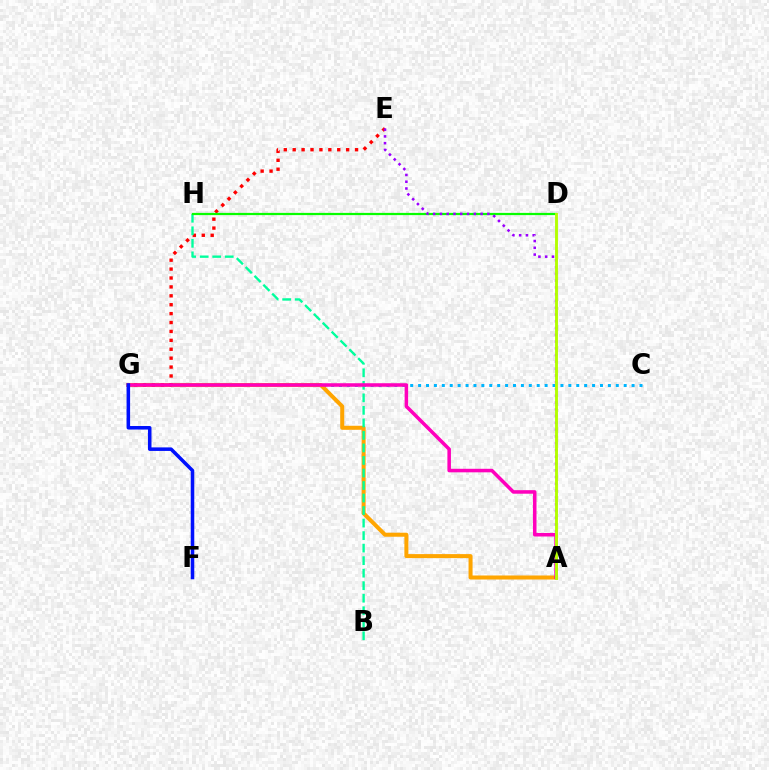{('C', 'G'): [{'color': '#00b5ff', 'line_style': 'dotted', 'thickness': 2.15}], ('A', 'G'): [{'color': '#ffa500', 'line_style': 'solid', 'thickness': 2.89}, {'color': '#ff00bd', 'line_style': 'solid', 'thickness': 2.55}], ('E', 'G'): [{'color': '#ff0000', 'line_style': 'dotted', 'thickness': 2.42}], ('B', 'H'): [{'color': '#00ff9d', 'line_style': 'dashed', 'thickness': 1.7}], ('D', 'H'): [{'color': '#08ff00', 'line_style': 'solid', 'thickness': 1.6}], ('A', 'E'): [{'color': '#9b00ff', 'line_style': 'dotted', 'thickness': 1.84}], ('A', 'D'): [{'color': '#b3ff00', 'line_style': 'solid', 'thickness': 2.08}], ('F', 'G'): [{'color': '#0010ff', 'line_style': 'solid', 'thickness': 2.55}]}